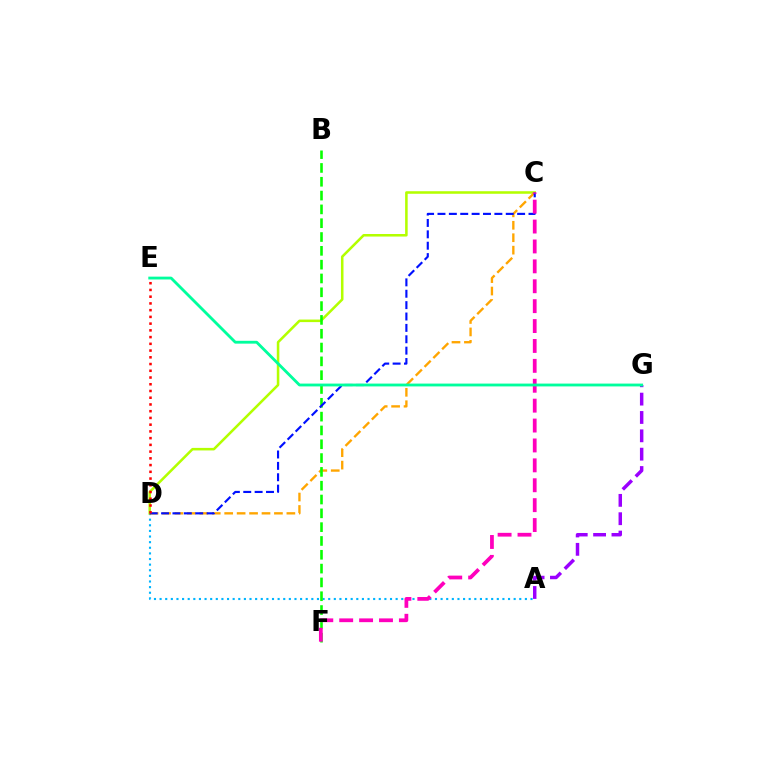{('A', 'D'): [{'color': '#00b5ff', 'line_style': 'dotted', 'thickness': 1.53}], ('C', 'D'): [{'color': '#b3ff00', 'line_style': 'solid', 'thickness': 1.83}, {'color': '#ffa500', 'line_style': 'dashed', 'thickness': 1.69}, {'color': '#0010ff', 'line_style': 'dashed', 'thickness': 1.55}], ('B', 'F'): [{'color': '#08ff00', 'line_style': 'dashed', 'thickness': 1.88}], ('A', 'G'): [{'color': '#9b00ff', 'line_style': 'dashed', 'thickness': 2.49}], ('C', 'F'): [{'color': '#ff00bd', 'line_style': 'dashed', 'thickness': 2.7}], ('D', 'E'): [{'color': '#ff0000', 'line_style': 'dotted', 'thickness': 1.83}], ('E', 'G'): [{'color': '#00ff9d', 'line_style': 'solid', 'thickness': 2.03}]}